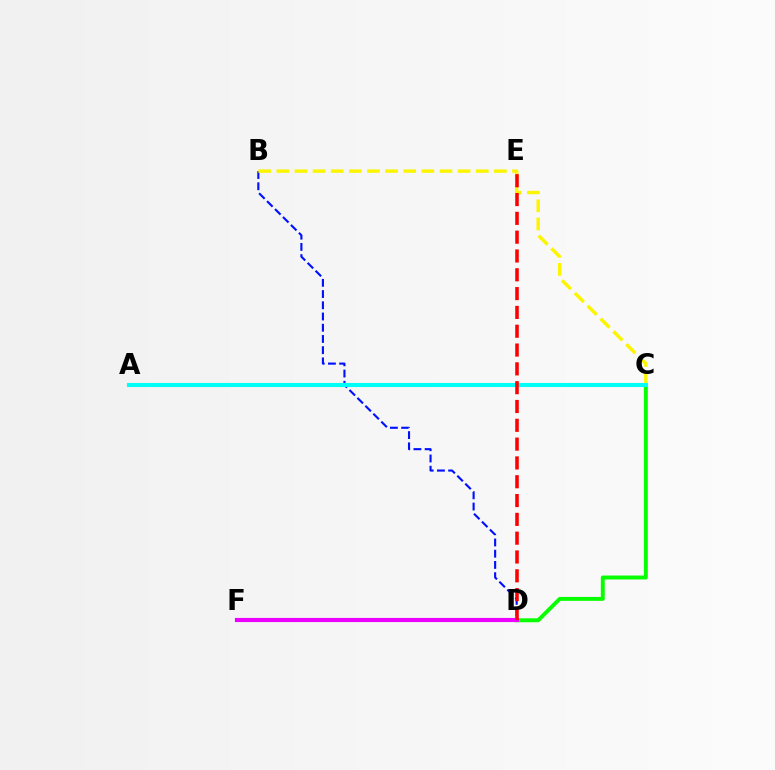{('C', 'D'): [{'color': '#08ff00', 'line_style': 'solid', 'thickness': 2.82}], ('B', 'D'): [{'color': '#0010ff', 'line_style': 'dashed', 'thickness': 1.52}], ('B', 'C'): [{'color': '#fcf500', 'line_style': 'dashed', 'thickness': 2.46}], ('D', 'F'): [{'color': '#ee00ff', 'line_style': 'solid', 'thickness': 2.99}], ('A', 'C'): [{'color': '#00fff6', 'line_style': 'solid', 'thickness': 2.94}], ('D', 'E'): [{'color': '#ff0000', 'line_style': 'dashed', 'thickness': 2.56}]}